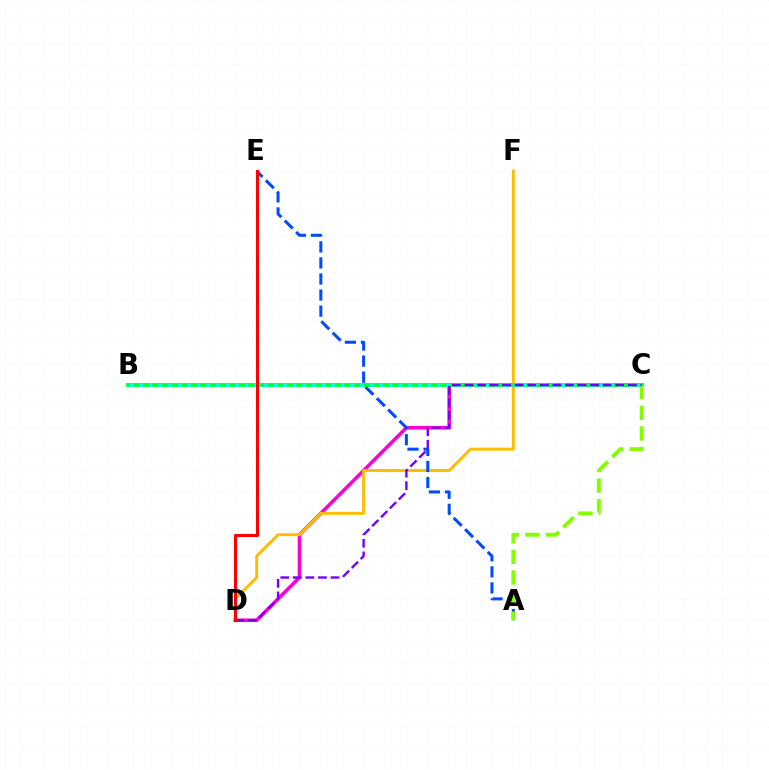{('C', 'D'): [{'color': '#ff00cf', 'line_style': 'solid', 'thickness': 2.57}, {'color': '#7200ff', 'line_style': 'dashed', 'thickness': 1.71}], ('D', 'F'): [{'color': '#ffbd00', 'line_style': 'solid', 'thickness': 2.12}], ('A', 'E'): [{'color': '#004bff', 'line_style': 'dashed', 'thickness': 2.18}], ('B', 'C'): [{'color': '#00ff39', 'line_style': 'solid', 'thickness': 2.75}, {'color': '#00fff6', 'line_style': 'dotted', 'thickness': 2.61}], ('A', 'C'): [{'color': '#84ff00', 'line_style': 'dashed', 'thickness': 2.8}], ('D', 'E'): [{'color': '#ff0000', 'line_style': 'solid', 'thickness': 2.21}]}